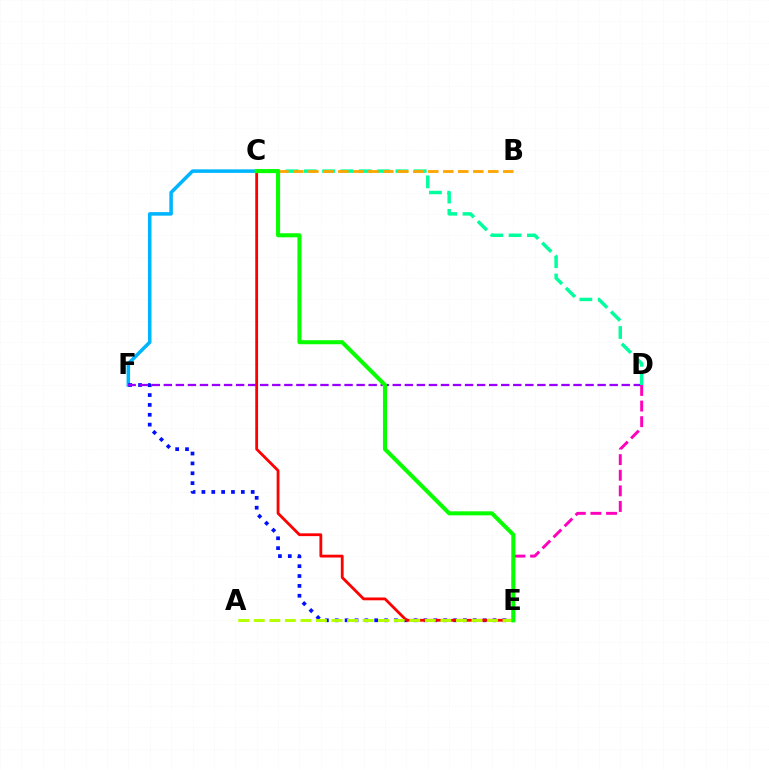{('C', 'F'): [{'color': '#00b5ff', 'line_style': 'solid', 'thickness': 2.54}], ('E', 'F'): [{'color': '#0010ff', 'line_style': 'dotted', 'thickness': 2.68}], ('D', 'F'): [{'color': '#9b00ff', 'line_style': 'dashed', 'thickness': 1.64}], ('C', 'D'): [{'color': '#00ff9d', 'line_style': 'dashed', 'thickness': 2.49}], ('B', 'C'): [{'color': '#ffa500', 'line_style': 'dashed', 'thickness': 2.04}], ('D', 'E'): [{'color': '#ff00bd', 'line_style': 'dashed', 'thickness': 2.12}], ('C', 'E'): [{'color': '#ff0000', 'line_style': 'solid', 'thickness': 2.02}, {'color': '#08ff00', 'line_style': 'solid', 'thickness': 2.92}], ('A', 'E'): [{'color': '#b3ff00', 'line_style': 'dashed', 'thickness': 2.11}]}